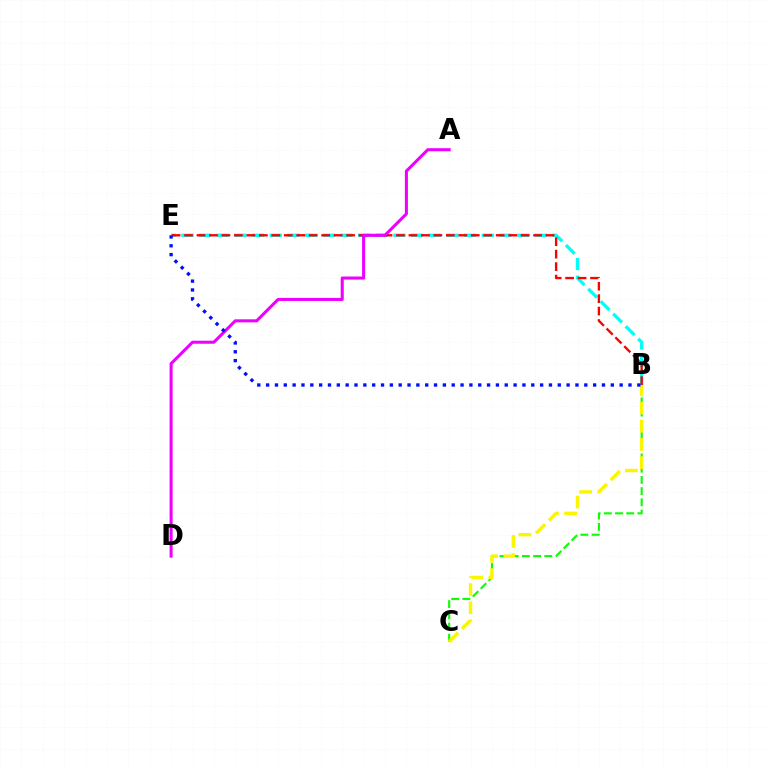{('B', 'E'): [{'color': '#00fff6', 'line_style': 'dashed', 'thickness': 2.4}, {'color': '#ff0000', 'line_style': 'dashed', 'thickness': 1.69}, {'color': '#0010ff', 'line_style': 'dotted', 'thickness': 2.4}], ('B', 'C'): [{'color': '#08ff00', 'line_style': 'dashed', 'thickness': 1.52}, {'color': '#fcf500', 'line_style': 'dashed', 'thickness': 2.47}], ('A', 'D'): [{'color': '#ee00ff', 'line_style': 'solid', 'thickness': 2.19}]}